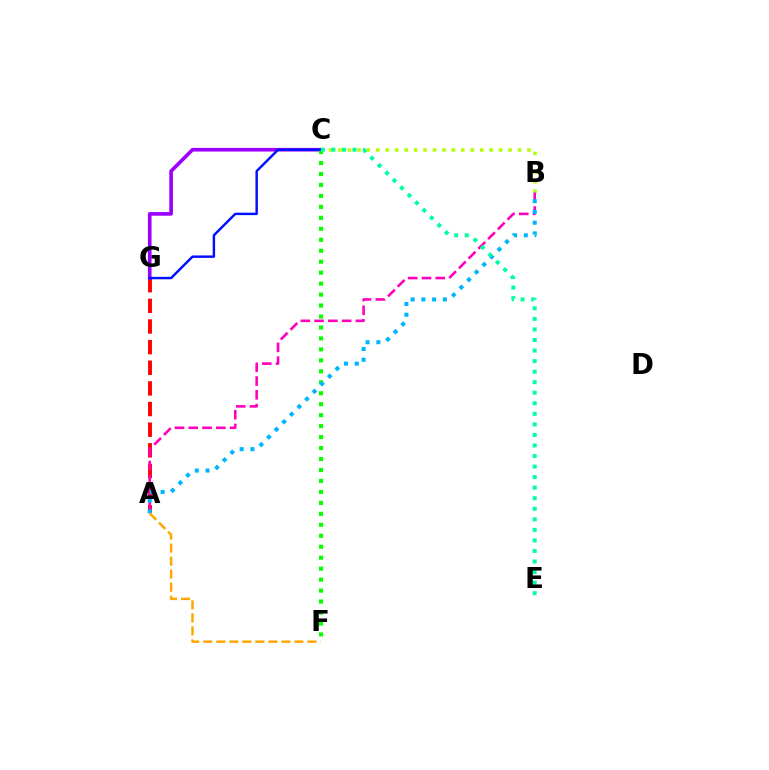{('A', 'G'): [{'color': '#ff0000', 'line_style': 'dashed', 'thickness': 2.8}], ('C', 'G'): [{'color': '#9b00ff', 'line_style': 'solid', 'thickness': 2.63}, {'color': '#0010ff', 'line_style': 'solid', 'thickness': 1.76}], ('C', 'F'): [{'color': '#08ff00', 'line_style': 'dotted', 'thickness': 2.98}], ('B', 'C'): [{'color': '#b3ff00', 'line_style': 'dotted', 'thickness': 2.57}], ('A', 'B'): [{'color': '#ff00bd', 'line_style': 'dashed', 'thickness': 1.87}, {'color': '#00b5ff', 'line_style': 'dotted', 'thickness': 2.92}], ('A', 'F'): [{'color': '#ffa500', 'line_style': 'dashed', 'thickness': 1.77}], ('C', 'E'): [{'color': '#00ff9d', 'line_style': 'dotted', 'thickness': 2.87}]}